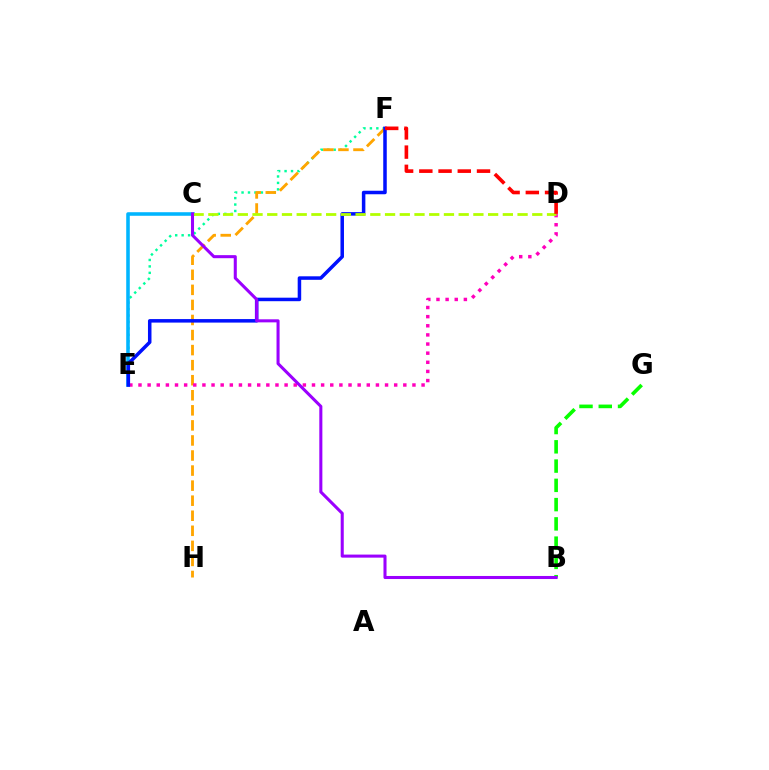{('E', 'F'): [{'color': '#00ff9d', 'line_style': 'dotted', 'thickness': 1.75}, {'color': '#0010ff', 'line_style': 'solid', 'thickness': 2.53}], ('B', 'G'): [{'color': '#08ff00', 'line_style': 'dashed', 'thickness': 2.62}], ('F', 'H'): [{'color': '#ffa500', 'line_style': 'dashed', 'thickness': 2.05}], ('C', 'E'): [{'color': '#00b5ff', 'line_style': 'solid', 'thickness': 2.56}], ('D', 'E'): [{'color': '#ff00bd', 'line_style': 'dotted', 'thickness': 2.48}], ('C', 'D'): [{'color': '#b3ff00', 'line_style': 'dashed', 'thickness': 2.0}], ('B', 'C'): [{'color': '#9b00ff', 'line_style': 'solid', 'thickness': 2.2}], ('D', 'F'): [{'color': '#ff0000', 'line_style': 'dashed', 'thickness': 2.61}]}